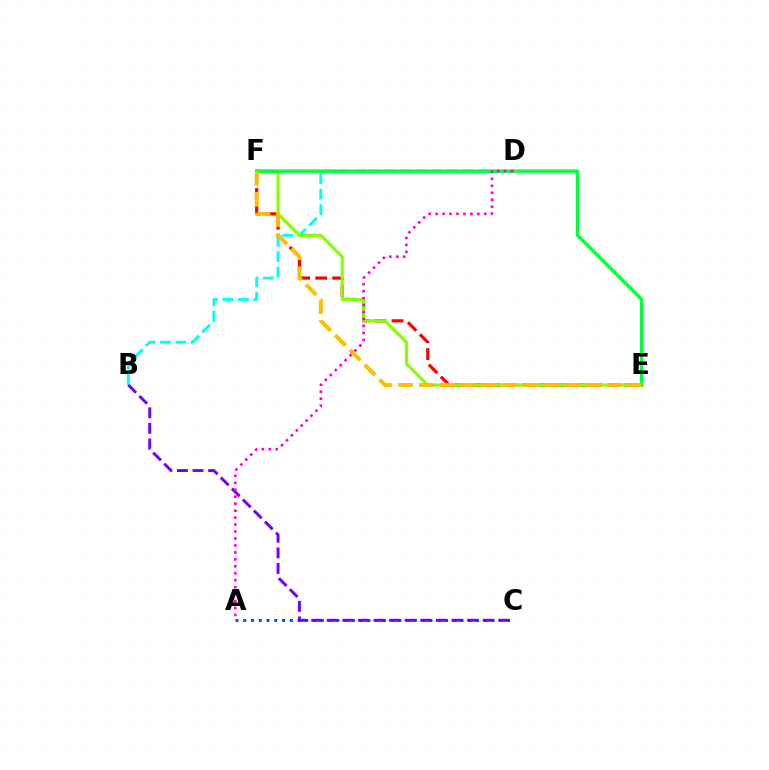{('B', 'D'): [{'color': '#00fff6', 'line_style': 'dashed', 'thickness': 2.1}], ('A', 'C'): [{'color': '#004bff', 'line_style': 'dotted', 'thickness': 2.11}], ('E', 'F'): [{'color': '#ff0000', 'line_style': 'dashed', 'thickness': 2.31}, {'color': '#84ff00', 'line_style': 'solid', 'thickness': 2.23}, {'color': '#00ff39', 'line_style': 'solid', 'thickness': 2.4}, {'color': '#ffbd00', 'line_style': 'dashed', 'thickness': 2.84}], ('B', 'C'): [{'color': '#7200ff', 'line_style': 'dashed', 'thickness': 2.12}], ('A', 'D'): [{'color': '#ff00cf', 'line_style': 'dotted', 'thickness': 1.89}]}